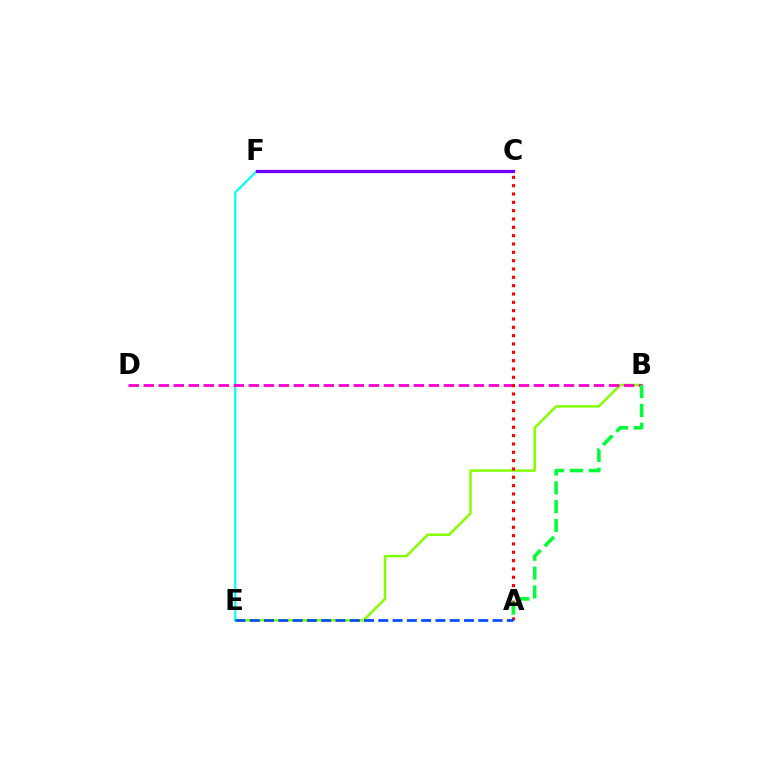{('B', 'E'): [{'color': '#84ff00', 'line_style': 'solid', 'thickness': 1.8}], ('E', 'F'): [{'color': '#00fff6', 'line_style': 'solid', 'thickness': 1.59}], ('C', 'F'): [{'color': '#ffbd00', 'line_style': 'dashed', 'thickness': 2.18}, {'color': '#7200ff', 'line_style': 'solid', 'thickness': 2.35}], ('B', 'D'): [{'color': '#ff00cf', 'line_style': 'dashed', 'thickness': 2.04}], ('A', 'C'): [{'color': '#ff0000', 'line_style': 'dotted', 'thickness': 2.26}], ('A', 'B'): [{'color': '#00ff39', 'line_style': 'dashed', 'thickness': 2.56}], ('A', 'E'): [{'color': '#004bff', 'line_style': 'dashed', 'thickness': 1.94}]}